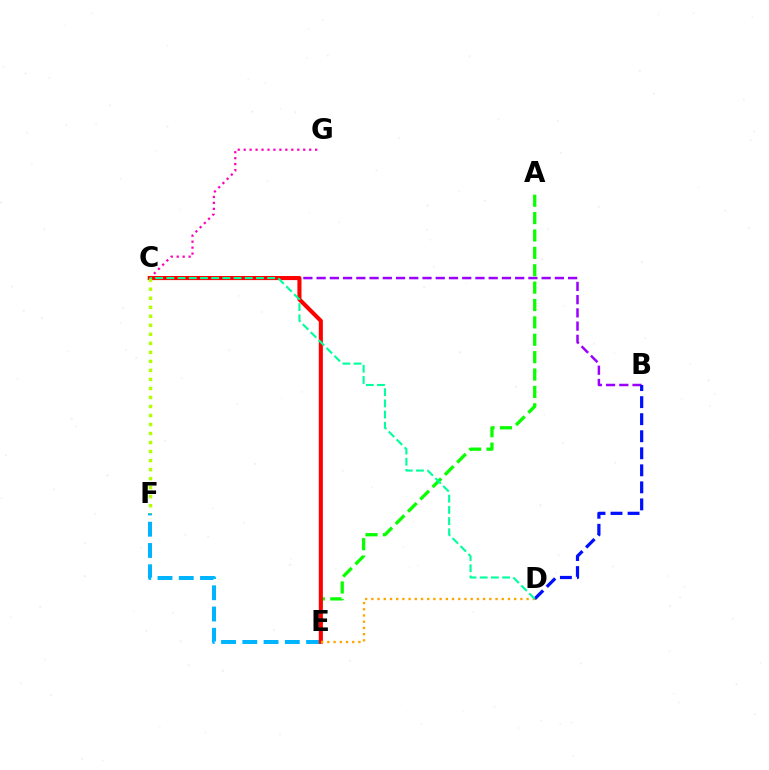{('B', 'C'): [{'color': '#9b00ff', 'line_style': 'dashed', 'thickness': 1.8}], ('A', 'E'): [{'color': '#08ff00', 'line_style': 'dashed', 'thickness': 2.36}], ('C', 'G'): [{'color': '#ff00bd', 'line_style': 'dotted', 'thickness': 1.62}], ('E', 'F'): [{'color': '#00b5ff', 'line_style': 'dashed', 'thickness': 2.89}], ('C', 'E'): [{'color': '#ff0000', 'line_style': 'solid', 'thickness': 2.93}], ('D', 'E'): [{'color': '#ffa500', 'line_style': 'dotted', 'thickness': 1.69}], ('C', 'F'): [{'color': '#b3ff00', 'line_style': 'dotted', 'thickness': 2.45}], ('B', 'D'): [{'color': '#0010ff', 'line_style': 'dashed', 'thickness': 2.32}], ('C', 'D'): [{'color': '#00ff9d', 'line_style': 'dashed', 'thickness': 1.52}]}